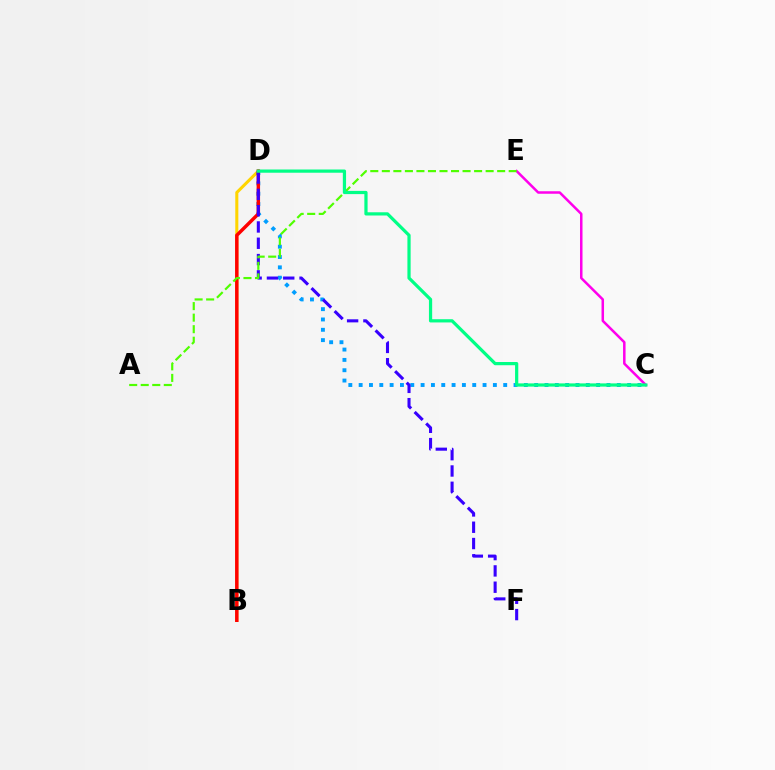{('B', 'D'): [{'color': '#ffd500', 'line_style': 'solid', 'thickness': 2.2}, {'color': '#ff0000', 'line_style': 'solid', 'thickness': 2.48}], ('C', 'D'): [{'color': '#009eff', 'line_style': 'dotted', 'thickness': 2.81}, {'color': '#00ff86', 'line_style': 'solid', 'thickness': 2.32}], ('C', 'E'): [{'color': '#ff00ed', 'line_style': 'solid', 'thickness': 1.81}], ('D', 'F'): [{'color': '#3700ff', 'line_style': 'dashed', 'thickness': 2.21}], ('A', 'E'): [{'color': '#4fff00', 'line_style': 'dashed', 'thickness': 1.57}]}